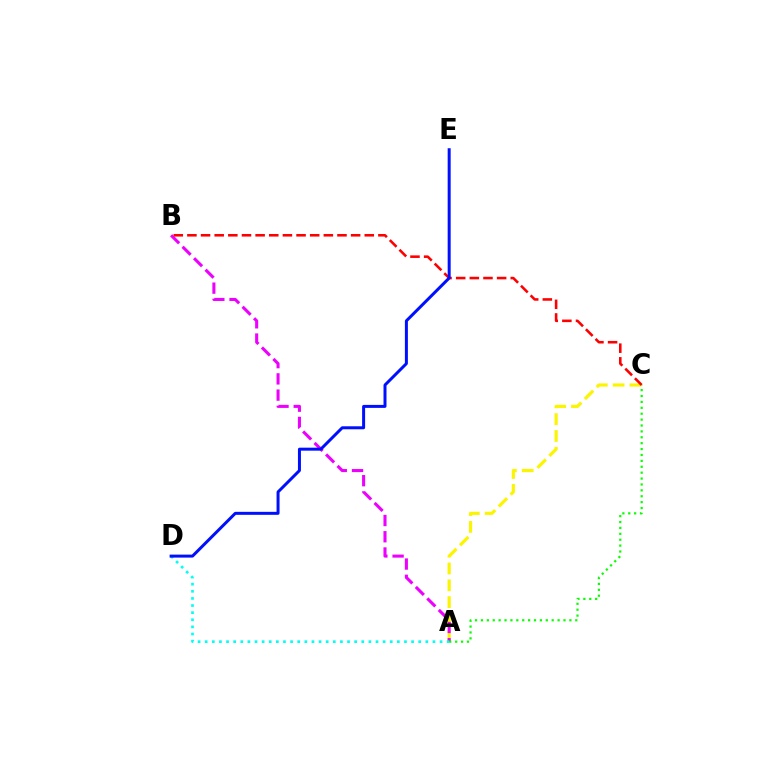{('A', 'C'): [{'color': '#fcf500', 'line_style': 'dashed', 'thickness': 2.29}, {'color': '#08ff00', 'line_style': 'dotted', 'thickness': 1.6}], ('A', 'B'): [{'color': '#ee00ff', 'line_style': 'dashed', 'thickness': 2.2}], ('A', 'D'): [{'color': '#00fff6', 'line_style': 'dotted', 'thickness': 1.93}], ('B', 'C'): [{'color': '#ff0000', 'line_style': 'dashed', 'thickness': 1.85}], ('D', 'E'): [{'color': '#0010ff', 'line_style': 'solid', 'thickness': 2.15}]}